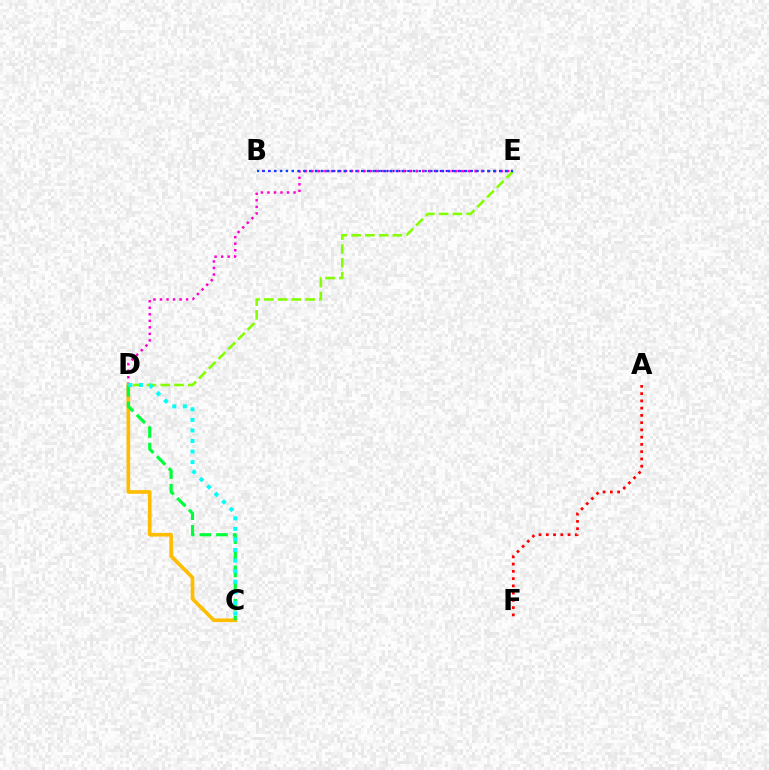{('D', 'E'): [{'color': '#84ff00', 'line_style': 'dashed', 'thickness': 1.87}, {'color': '#ff00cf', 'line_style': 'dotted', 'thickness': 1.77}], ('B', 'E'): [{'color': '#7200ff', 'line_style': 'dotted', 'thickness': 1.61}, {'color': '#004bff', 'line_style': 'dotted', 'thickness': 1.57}], ('A', 'F'): [{'color': '#ff0000', 'line_style': 'dotted', 'thickness': 1.97}], ('C', 'D'): [{'color': '#ffbd00', 'line_style': 'solid', 'thickness': 2.64}, {'color': '#00ff39', 'line_style': 'dashed', 'thickness': 2.26}, {'color': '#00fff6', 'line_style': 'dotted', 'thickness': 2.87}]}